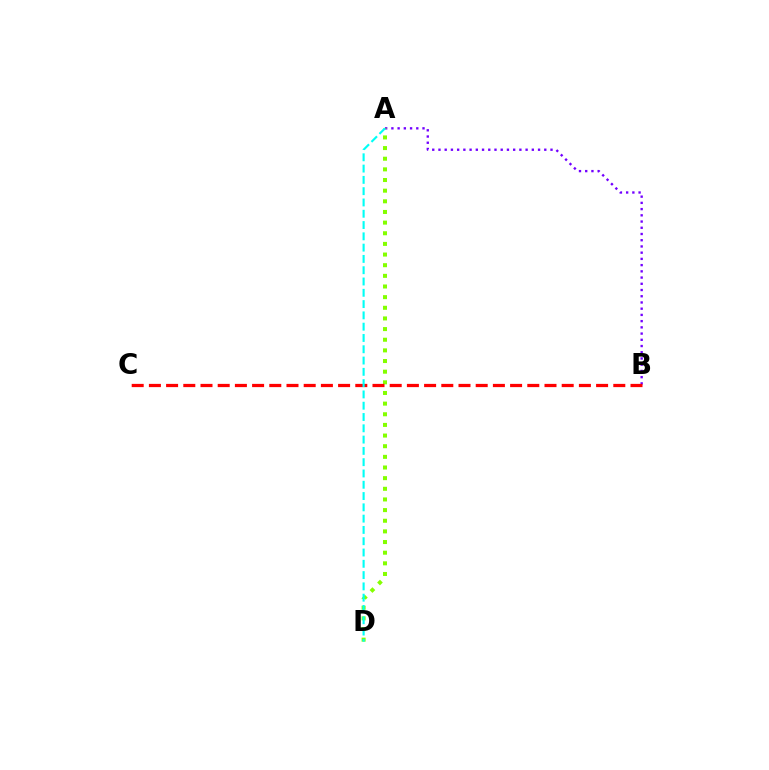{('A', 'B'): [{'color': '#7200ff', 'line_style': 'dotted', 'thickness': 1.69}], ('A', 'D'): [{'color': '#84ff00', 'line_style': 'dotted', 'thickness': 2.89}, {'color': '#00fff6', 'line_style': 'dashed', 'thickness': 1.53}], ('B', 'C'): [{'color': '#ff0000', 'line_style': 'dashed', 'thickness': 2.34}]}